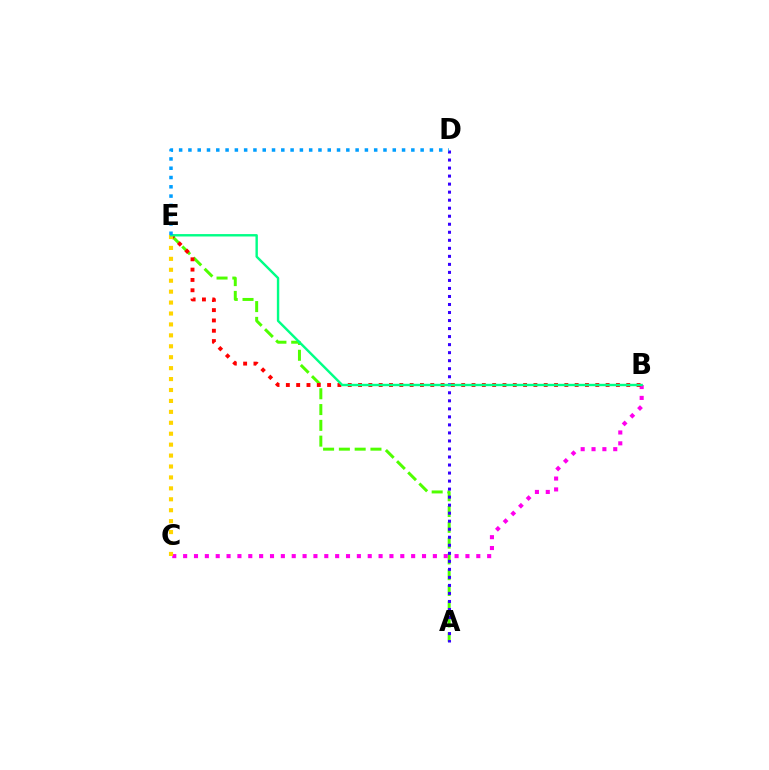{('A', 'E'): [{'color': '#4fff00', 'line_style': 'dashed', 'thickness': 2.14}], ('B', 'C'): [{'color': '#ff00ed', 'line_style': 'dotted', 'thickness': 2.95}], ('A', 'D'): [{'color': '#3700ff', 'line_style': 'dotted', 'thickness': 2.18}], ('B', 'E'): [{'color': '#ff0000', 'line_style': 'dotted', 'thickness': 2.8}, {'color': '#00ff86', 'line_style': 'solid', 'thickness': 1.73}], ('C', 'E'): [{'color': '#ffd500', 'line_style': 'dotted', 'thickness': 2.97}], ('D', 'E'): [{'color': '#009eff', 'line_style': 'dotted', 'thickness': 2.52}]}